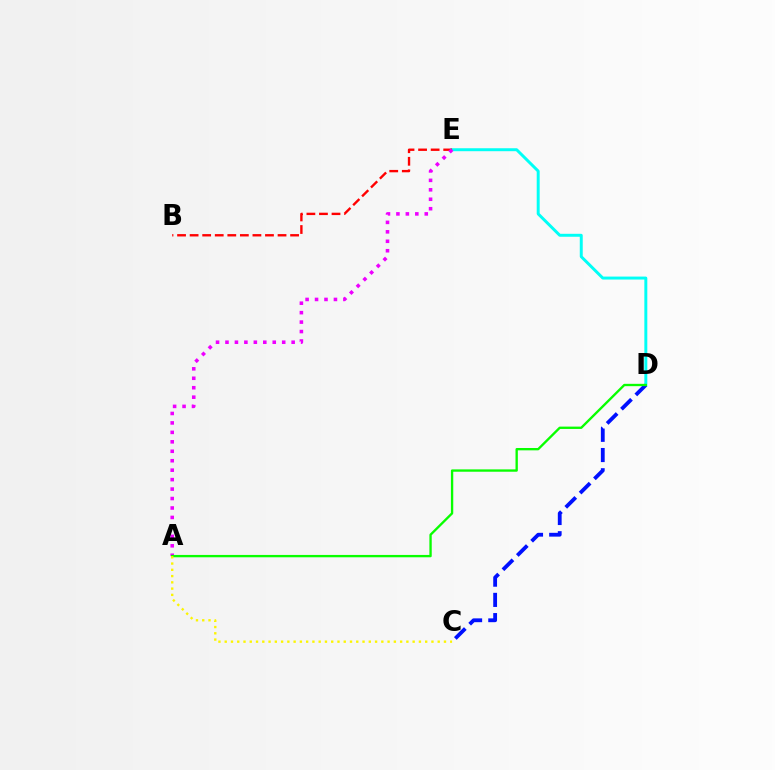{('D', 'E'): [{'color': '#00fff6', 'line_style': 'solid', 'thickness': 2.13}], ('B', 'E'): [{'color': '#ff0000', 'line_style': 'dashed', 'thickness': 1.71}], ('A', 'E'): [{'color': '#ee00ff', 'line_style': 'dotted', 'thickness': 2.57}], ('C', 'D'): [{'color': '#0010ff', 'line_style': 'dashed', 'thickness': 2.75}], ('A', 'D'): [{'color': '#08ff00', 'line_style': 'solid', 'thickness': 1.69}], ('A', 'C'): [{'color': '#fcf500', 'line_style': 'dotted', 'thickness': 1.7}]}